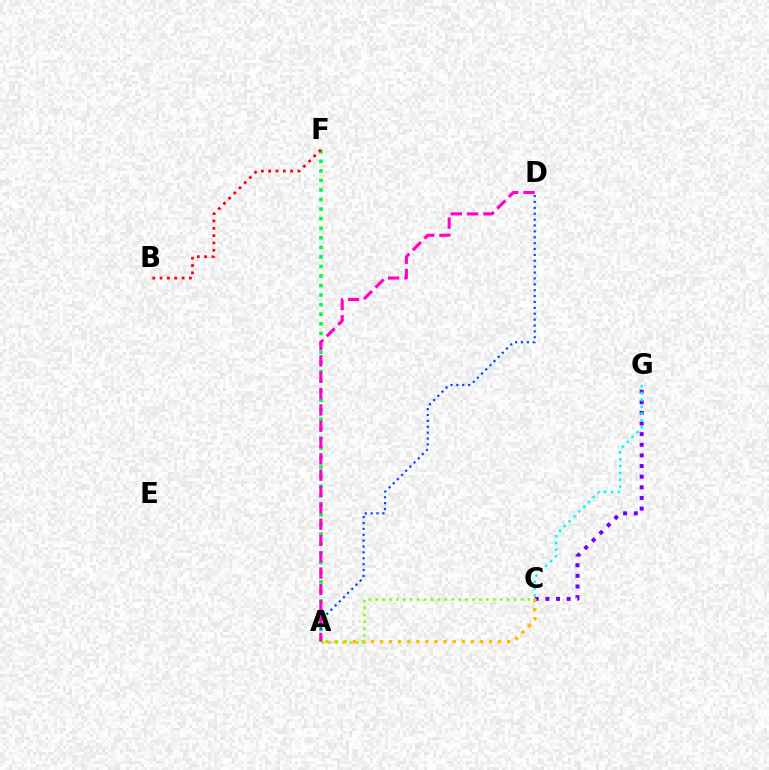{('A', 'F'): [{'color': '#00ff39', 'line_style': 'dotted', 'thickness': 2.6}], ('C', 'G'): [{'color': '#7200ff', 'line_style': 'dotted', 'thickness': 2.89}, {'color': '#00fff6', 'line_style': 'dotted', 'thickness': 1.85}], ('B', 'F'): [{'color': '#ff0000', 'line_style': 'dotted', 'thickness': 1.99}], ('A', 'D'): [{'color': '#004bff', 'line_style': 'dotted', 'thickness': 1.6}, {'color': '#ff00cf', 'line_style': 'dashed', 'thickness': 2.22}], ('A', 'C'): [{'color': '#ffbd00', 'line_style': 'dotted', 'thickness': 2.47}, {'color': '#84ff00', 'line_style': 'dotted', 'thickness': 1.88}]}